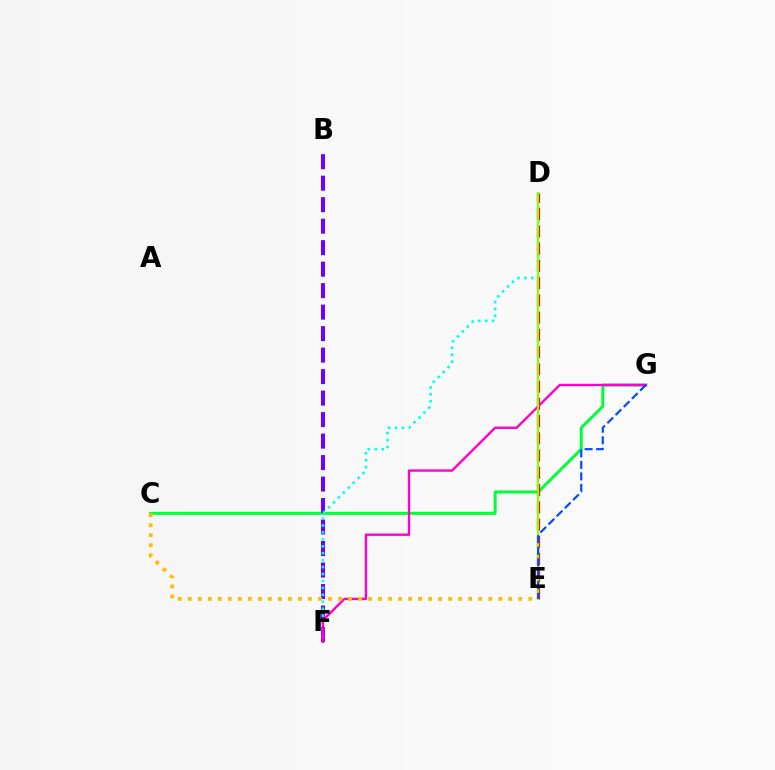{('C', 'G'): [{'color': '#00ff39', 'line_style': 'solid', 'thickness': 2.14}], ('B', 'F'): [{'color': '#7200ff', 'line_style': 'dashed', 'thickness': 2.92}], ('D', 'F'): [{'color': '#00fff6', 'line_style': 'dotted', 'thickness': 1.88}], ('D', 'E'): [{'color': '#ff0000', 'line_style': 'dashed', 'thickness': 2.34}, {'color': '#84ff00', 'line_style': 'solid', 'thickness': 1.57}], ('F', 'G'): [{'color': '#ff00cf', 'line_style': 'solid', 'thickness': 1.72}], ('C', 'E'): [{'color': '#ffbd00', 'line_style': 'dotted', 'thickness': 2.72}], ('E', 'G'): [{'color': '#004bff', 'line_style': 'dashed', 'thickness': 1.57}]}